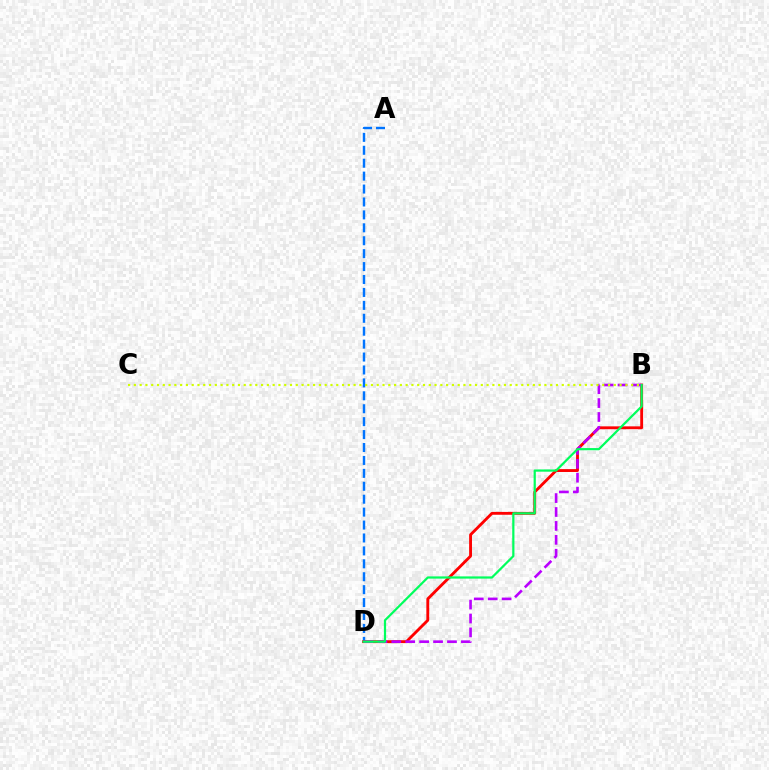{('A', 'D'): [{'color': '#0074ff', 'line_style': 'dashed', 'thickness': 1.76}], ('B', 'D'): [{'color': '#ff0000', 'line_style': 'solid', 'thickness': 2.06}, {'color': '#b900ff', 'line_style': 'dashed', 'thickness': 1.89}, {'color': '#00ff5c', 'line_style': 'solid', 'thickness': 1.6}], ('B', 'C'): [{'color': '#d1ff00', 'line_style': 'dotted', 'thickness': 1.57}]}